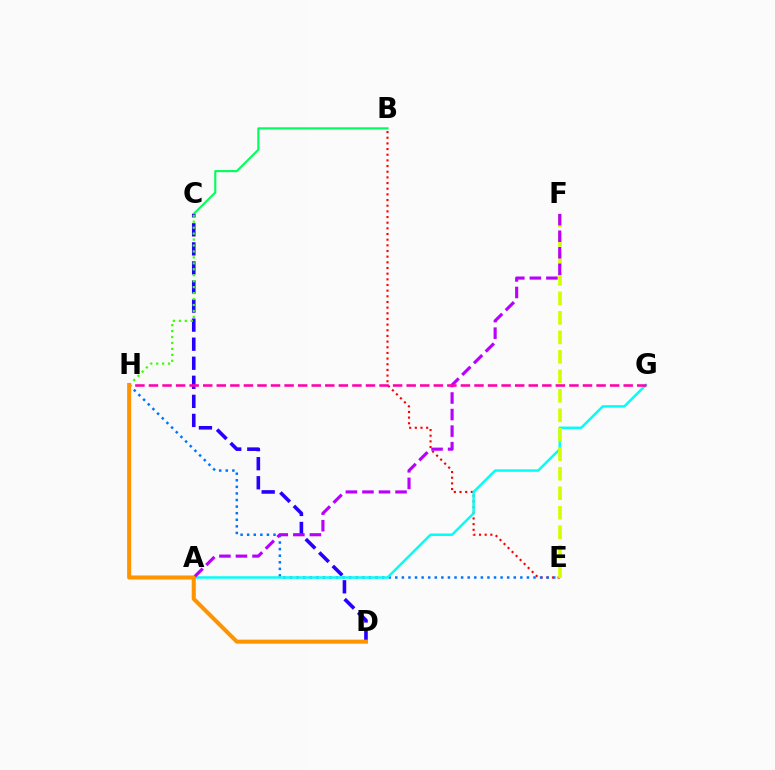{('B', 'C'): [{'color': '#00ff5c', 'line_style': 'solid', 'thickness': 1.52}], ('B', 'E'): [{'color': '#ff0000', 'line_style': 'dotted', 'thickness': 1.54}], ('C', 'D'): [{'color': '#2500ff', 'line_style': 'dashed', 'thickness': 2.59}], ('E', 'H'): [{'color': '#0074ff', 'line_style': 'dotted', 'thickness': 1.79}], ('A', 'G'): [{'color': '#00fff6', 'line_style': 'solid', 'thickness': 1.78}], ('E', 'F'): [{'color': '#d1ff00', 'line_style': 'dashed', 'thickness': 2.65}], ('A', 'F'): [{'color': '#b900ff', 'line_style': 'dashed', 'thickness': 2.25}], ('G', 'H'): [{'color': '#ff00ac', 'line_style': 'dashed', 'thickness': 1.84}], ('C', 'H'): [{'color': '#3dff00', 'line_style': 'dotted', 'thickness': 1.62}], ('D', 'H'): [{'color': '#ff9400', 'line_style': 'solid', 'thickness': 2.92}]}